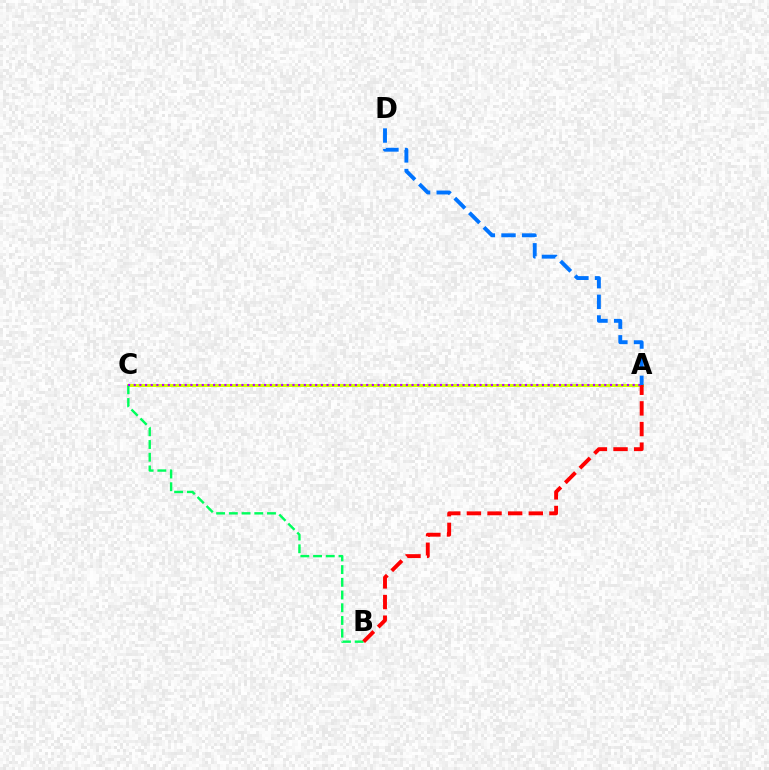{('A', 'C'): [{'color': '#d1ff00', 'line_style': 'solid', 'thickness': 2.17}, {'color': '#b900ff', 'line_style': 'dotted', 'thickness': 1.54}], ('B', 'C'): [{'color': '#00ff5c', 'line_style': 'dashed', 'thickness': 1.73}], ('A', 'B'): [{'color': '#ff0000', 'line_style': 'dashed', 'thickness': 2.8}], ('A', 'D'): [{'color': '#0074ff', 'line_style': 'dashed', 'thickness': 2.8}]}